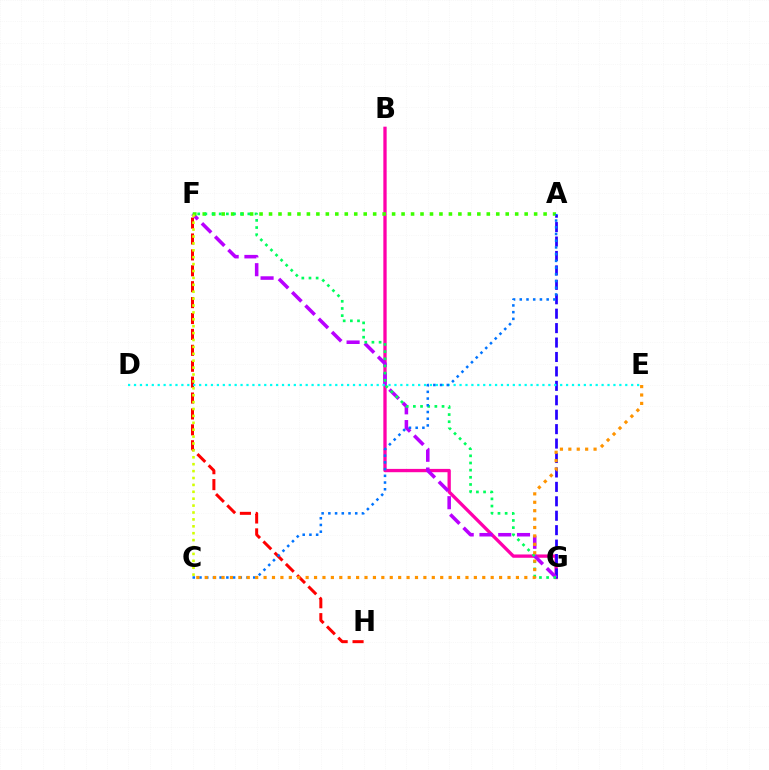{('B', 'G'): [{'color': '#ff00ac', 'line_style': 'solid', 'thickness': 2.39}], ('F', 'H'): [{'color': '#ff0000', 'line_style': 'dashed', 'thickness': 2.16}], ('A', 'G'): [{'color': '#2500ff', 'line_style': 'dashed', 'thickness': 1.96}], ('F', 'G'): [{'color': '#b900ff', 'line_style': 'dashed', 'thickness': 2.55}, {'color': '#00ff5c', 'line_style': 'dotted', 'thickness': 1.95}], ('A', 'F'): [{'color': '#3dff00', 'line_style': 'dotted', 'thickness': 2.57}], ('D', 'E'): [{'color': '#00fff6', 'line_style': 'dotted', 'thickness': 1.61}], ('A', 'C'): [{'color': '#0074ff', 'line_style': 'dotted', 'thickness': 1.83}], ('C', 'F'): [{'color': '#d1ff00', 'line_style': 'dotted', 'thickness': 1.87}], ('C', 'E'): [{'color': '#ff9400', 'line_style': 'dotted', 'thickness': 2.29}]}